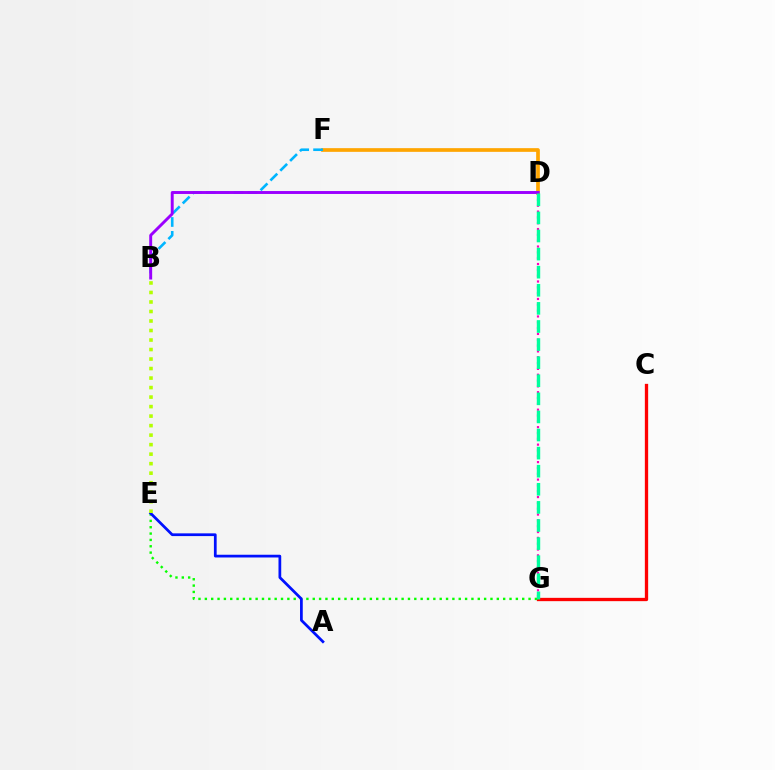{('D', 'G'): [{'color': '#ff00bd', 'line_style': 'dotted', 'thickness': 1.58}, {'color': '#00ff9d', 'line_style': 'dashed', 'thickness': 2.46}], ('C', 'G'): [{'color': '#ff0000', 'line_style': 'solid', 'thickness': 2.38}], ('E', 'G'): [{'color': '#08ff00', 'line_style': 'dotted', 'thickness': 1.72}], ('D', 'F'): [{'color': '#ffa500', 'line_style': 'solid', 'thickness': 2.65}], ('B', 'F'): [{'color': '#00b5ff', 'line_style': 'dashed', 'thickness': 1.89}], ('A', 'E'): [{'color': '#0010ff', 'line_style': 'solid', 'thickness': 1.97}], ('B', 'D'): [{'color': '#9b00ff', 'line_style': 'solid', 'thickness': 2.11}], ('B', 'E'): [{'color': '#b3ff00', 'line_style': 'dotted', 'thickness': 2.58}]}